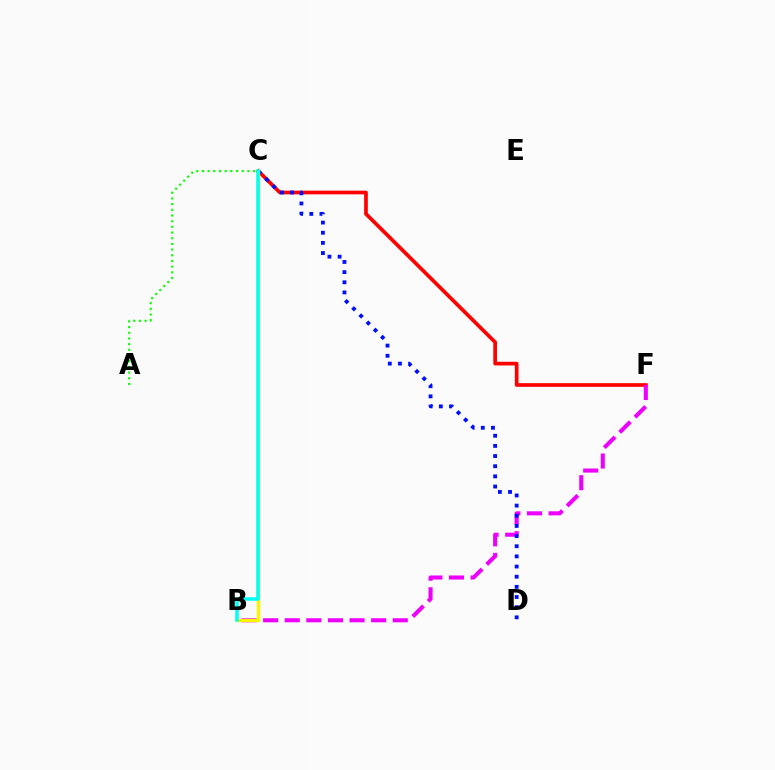{('C', 'F'): [{'color': '#ff0000', 'line_style': 'solid', 'thickness': 2.65}], ('B', 'F'): [{'color': '#ee00ff', 'line_style': 'dashed', 'thickness': 2.93}], ('C', 'D'): [{'color': '#0010ff', 'line_style': 'dotted', 'thickness': 2.76}], ('B', 'C'): [{'color': '#fcf500', 'line_style': 'solid', 'thickness': 2.44}, {'color': '#00fff6', 'line_style': 'solid', 'thickness': 2.53}], ('A', 'C'): [{'color': '#08ff00', 'line_style': 'dotted', 'thickness': 1.54}]}